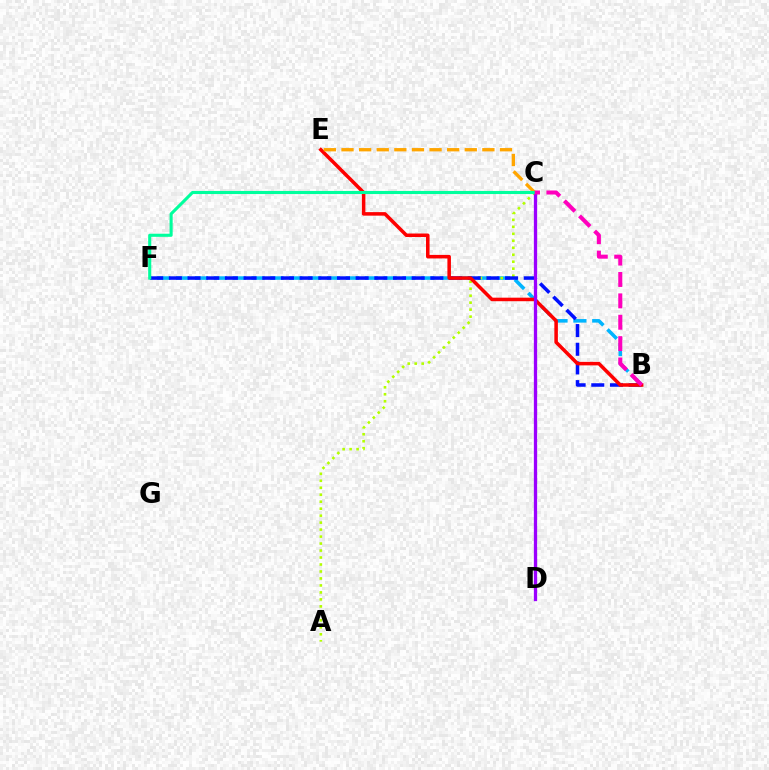{('B', 'F'): [{'color': '#00b5ff', 'line_style': 'dashed', 'thickness': 2.56}, {'color': '#0010ff', 'line_style': 'dashed', 'thickness': 2.54}], ('A', 'C'): [{'color': '#b3ff00', 'line_style': 'dotted', 'thickness': 1.9}], ('C', 'D'): [{'color': '#08ff00', 'line_style': 'dashed', 'thickness': 1.9}, {'color': '#9b00ff', 'line_style': 'solid', 'thickness': 2.36}], ('B', 'E'): [{'color': '#ff0000', 'line_style': 'solid', 'thickness': 2.54}], ('C', 'E'): [{'color': '#ffa500', 'line_style': 'dashed', 'thickness': 2.39}], ('C', 'F'): [{'color': '#00ff9d', 'line_style': 'solid', 'thickness': 2.23}], ('B', 'C'): [{'color': '#ff00bd', 'line_style': 'dashed', 'thickness': 2.91}]}